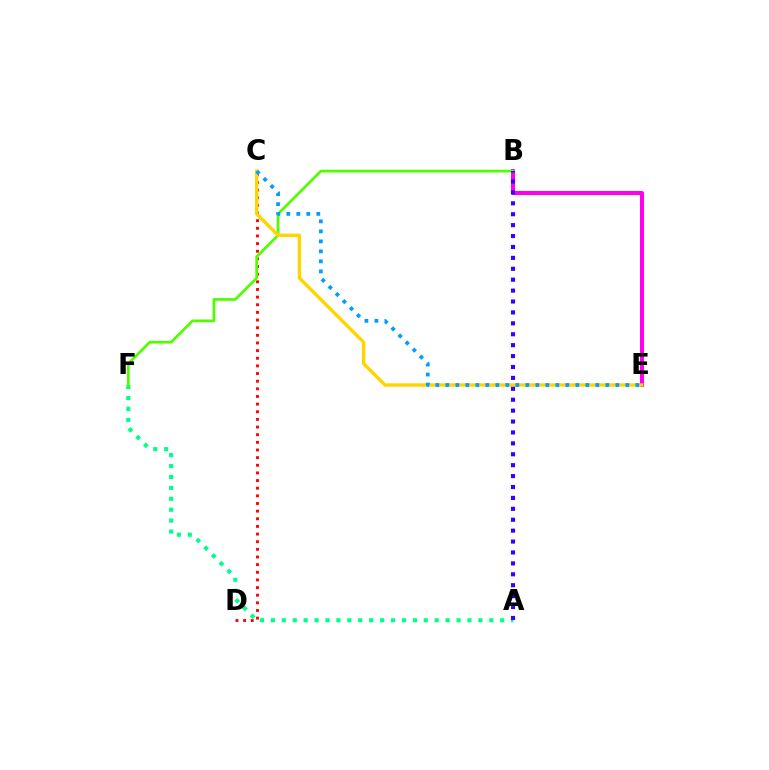{('C', 'D'): [{'color': '#ff0000', 'line_style': 'dotted', 'thickness': 2.08}], ('B', 'E'): [{'color': '#ff00ed', 'line_style': 'solid', 'thickness': 2.92}], ('A', 'F'): [{'color': '#00ff86', 'line_style': 'dotted', 'thickness': 2.97}], ('B', 'F'): [{'color': '#4fff00', 'line_style': 'solid', 'thickness': 1.96}], ('C', 'E'): [{'color': '#ffd500', 'line_style': 'solid', 'thickness': 2.45}, {'color': '#009eff', 'line_style': 'dotted', 'thickness': 2.72}], ('A', 'B'): [{'color': '#3700ff', 'line_style': 'dotted', 'thickness': 2.96}]}